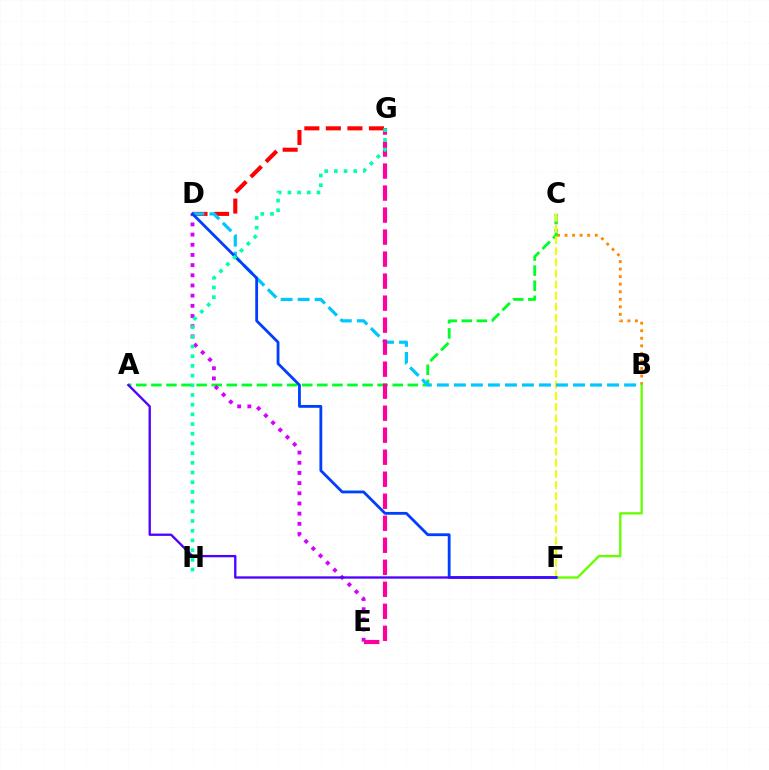{('B', 'C'): [{'color': '#ff8800', 'line_style': 'dotted', 'thickness': 2.05}], ('D', 'G'): [{'color': '#ff0000', 'line_style': 'dashed', 'thickness': 2.93}], ('A', 'C'): [{'color': '#00ff27', 'line_style': 'dashed', 'thickness': 2.05}], ('C', 'F'): [{'color': '#eeff00', 'line_style': 'dashed', 'thickness': 1.51}], ('D', 'E'): [{'color': '#d600ff', 'line_style': 'dotted', 'thickness': 2.77}], ('B', 'D'): [{'color': '#00c7ff', 'line_style': 'dashed', 'thickness': 2.31}], ('E', 'G'): [{'color': '#ff00a0', 'line_style': 'dashed', 'thickness': 2.99}], ('B', 'F'): [{'color': '#66ff00', 'line_style': 'solid', 'thickness': 1.68}], ('D', 'F'): [{'color': '#003fff', 'line_style': 'solid', 'thickness': 2.02}], ('G', 'H'): [{'color': '#00ffaf', 'line_style': 'dotted', 'thickness': 2.63}], ('A', 'F'): [{'color': '#4f00ff', 'line_style': 'solid', 'thickness': 1.67}]}